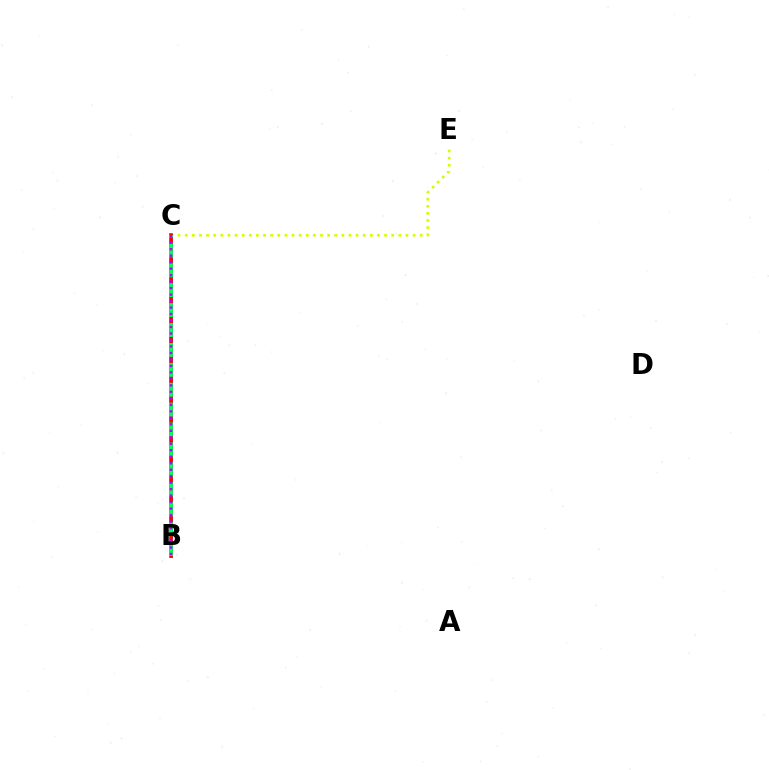{('C', 'E'): [{'color': '#d1ff00', 'line_style': 'dotted', 'thickness': 1.93}], ('B', 'C'): [{'color': '#0074ff', 'line_style': 'solid', 'thickness': 2.06}, {'color': '#ff0000', 'line_style': 'solid', 'thickness': 2.59}, {'color': '#00ff5c', 'line_style': 'dashed', 'thickness': 2.71}, {'color': '#b900ff', 'line_style': 'dotted', 'thickness': 1.76}]}